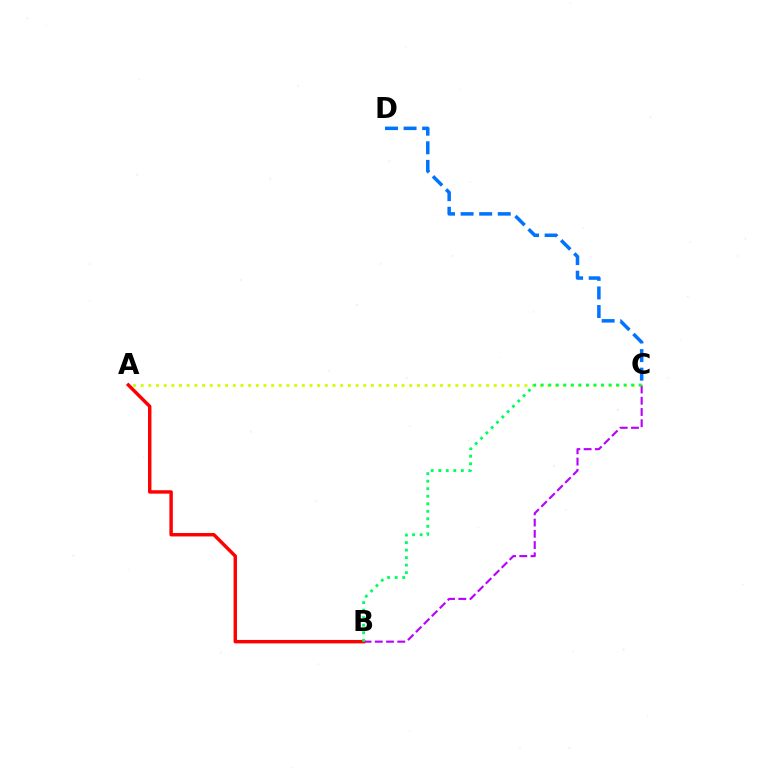{('A', 'C'): [{'color': '#d1ff00', 'line_style': 'dotted', 'thickness': 2.09}], ('B', 'C'): [{'color': '#b900ff', 'line_style': 'dashed', 'thickness': 1.53}, {'color': '#00ff5c', 'line_style': 'dotted', 'thickness': 2.04}], ('A', 'B'): [{'color': '#ff0000', 'line_style': 'solid', 'thickness': 2.47}], ('C', 'D'): [{'color': '#0074ff', 'line_style': 'dashed', 'thickness': 2.52}]}